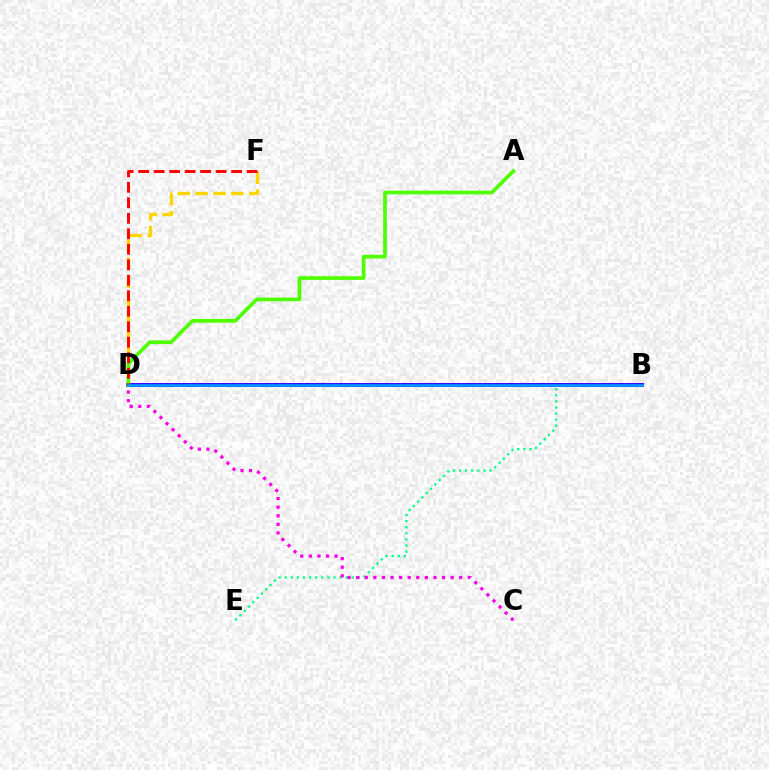{('B', 'E'): [{'color': '#00ff86', 'line_style': 'dotted', 'thickness': 1.66}], ('D', 'F'): [{'color': '#ffd500', 'line_style': 'dashed', 'thickness': 2.43}, {'color': '#ff0000', 'line_style': 'dashed', 'thickness': 2.1}], ('C', 'D'): [{'color': '#ff00ed', 'line_style': 'dotted', 'thickness': 2.33}], ('B', 'D'): [{'color': '#3700ff', 'line_style': 'solid', 'thickness': 2.84}, {'color': '#009eff', 'line_style': 'solid', 'thickness': 1.86}], ('A', 'D'): [{'color': '#4fff00', 'line_style': 'solid', 'thickness': 2.67}]}